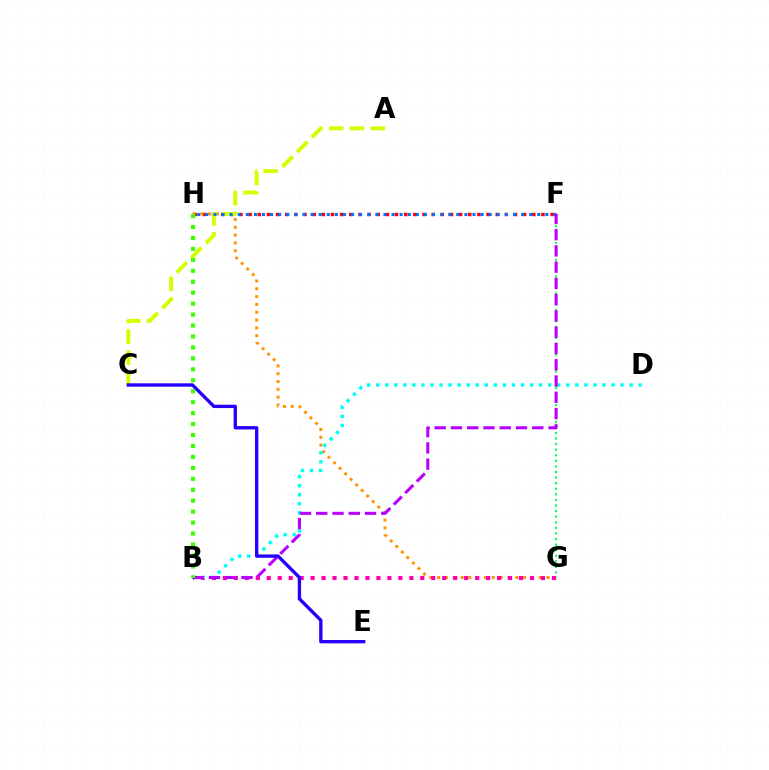{('F', 'G'): [{'color': '#00ff5c', 'line_style': 'dotted', 'thickness': 1.52}], ('F', 'H'): [{'color': '#ff0000', 'line_style': 'dotted', 'thickness': 2.49}, {'color': '#0074ff', 'line_style': 'dotted', 'thickness': 2.2}], ('G', 'H'): [{'color': '#ff9400', 'line_style': 'dotted', 'thickness': 2.12}], ('B', 'G'): [{'color': '#ff00ac', 'line_style': 'dotted', 'thickness': 2.98}], ('B', 'D'): [{'color': '#00fff6', 'line_style': 'dotted', 'thickness': 2.46}], ('A', 'C'): [{'color': '#d1ff00', 'line_style': 'dashed', 'thickness': 2.83}], ('B', 'F'): [{'color': '#b900ff', 'line_style': 'dashed', 'thickness': 2.21}], ('C', 'E'): [{'color': '#2500ff', 'line_style': 'solid', 'thickness': 2.41}], ('B', 'H'): [{'color': '#3dff00', 'line_style': 'dotted', 'thickness': 2.97}]}